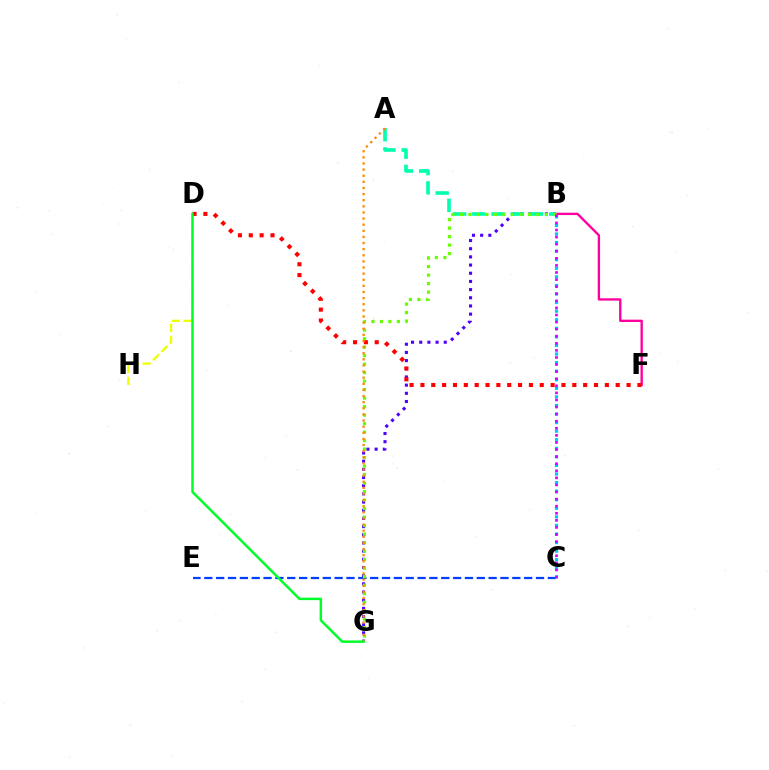{('B', 'G'): [{'color': '#4f00ff', 'line_style': 'dotted', 'thickness': 2.22}, {'color': '#66ff00', 'line_style': 'dotted', 'thickness': 2.31}], ('A', 'B'): [{'color': '#00ffaf', 'line_style': 'dashed', 'thickness': 2.61}], ('D', 'H'): [{'color': '#eeff00', 'line_style': 'dashed', 'thickness': 1.61}], ('B', 'F'): [{'color': '#ff00a0', 'line_style': 'solid', 'thickness': 1.7}], ('C', 'E'): [{'color': '#003fff', 'line_style': 'dashed', 'thickness': 1.61}], ('D', 'F'): [{'color': '#ff0000', 'line_style': 'dotted', 'thickness': 2.95}], ('A', 'G'): [{'color': '#ff8800', 'line_style': 'dotted', 'thickness': 1.66}], ('D', 'G'): [{'color': '#00ff27', 'line_style': 'solid', 'thickness': 1.77}], ('B', 'C'): [{'color': '#00c7ff', 'line_style': 'dotted', 'thickness': 2.33}, {'color': '#d600ff', 'line_style': 'dotted', 'thickness': 1.92}]}